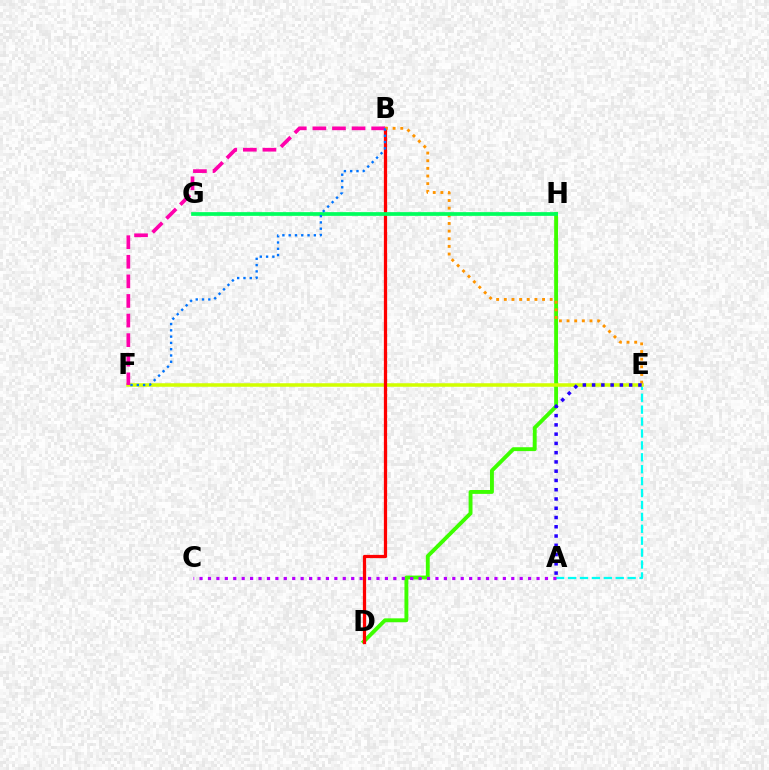{('D', 'H'): [{'color': '#3dff00', 'line_style': 'solid', 'thickness': 2.79}], ('A', 'E'): [{'color': '#00fff6', 'line_style': 'dashed', 'thickness': 1.62}, {'color': '#2500ff', 'line_style': 'dotted', 'thickness': 2.52}], ('E', 'F'): [{'color': '#d1ff00', 'line_style': 'solid', 'thickness': 2.54}], ('B', 'D'): [{'color': '#ff0000', 'line_style': 'solid', 'thickness': 2.34}], ('B', 'E'): [{'color': '#ff9400', 'line_style': 'dotted', 'thickness': 2.08}], ('G', 'H'): [{'color': '#00ff5c', 'line_style': 'solid', 'thickness': 2.68}], ('B', 'F'): [{'color': '#ff00ac', 'line_style': 'dashed', 'thickness': 2.66}, {'color': '#0074ff', 'line_style': 'dotted', 'thickness': 1.71}], ('A', 'C'): [{'color': '#b900ff', 'line_style': 'dotted', 'thickness': 2.29}]}